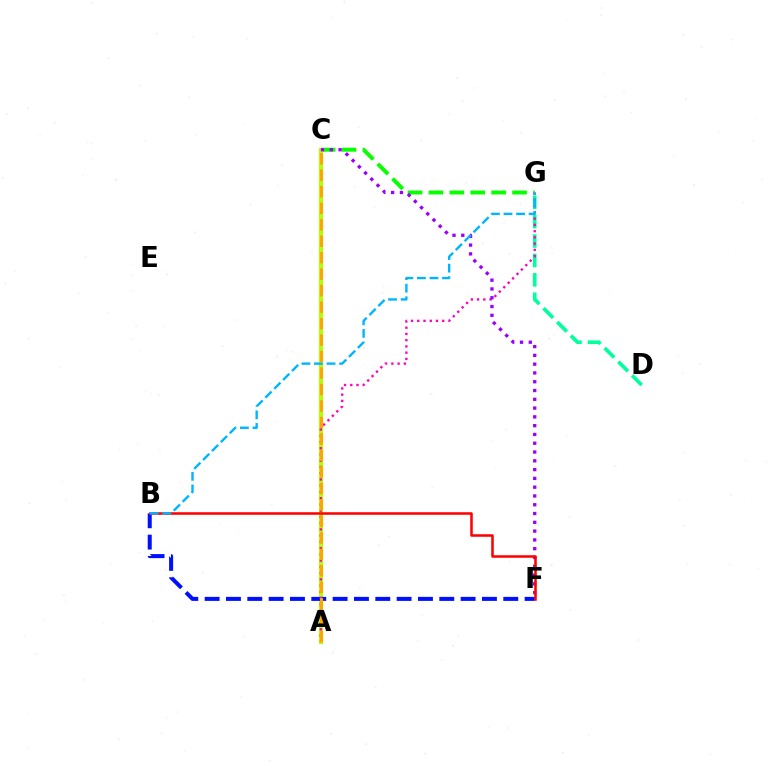{('D', 'G'): [{'color': '#00ff9d', 'line_style': 'dashed', 'thickness': 2.64}], ('C', 'G'): [{'color': '#08ff00', 'line_style': 'dashed', 'thickness': 2.84}], ('A', 'C'): [{'color': '#b3ff00', 'line_style': 'solid', 'thickness': 2.98}, {'color': '#ffa500', 'line_style': 'dashed', 'thickness': 2.24}], ('B', 'F'): [{'color': '#0010ff', 'line_style': 'dashed', 'thickness': 2.9}, {'color': '#ff0000', 'line_style': 'solid', 'thickness': 1.83}], ('A', 'G'): [{'color': '#ff00bd', 'line_style': 'dotted', 'thickness': 1.7}], ('C', 'F'): [{'color': '#9b00ff', 'line_style': 'dotted', 'thickness': 2.39}], ('B', 'G'): [{'color': '#00b5ff', 'line_style': 'dashed', 'thickness': 1.71}]}